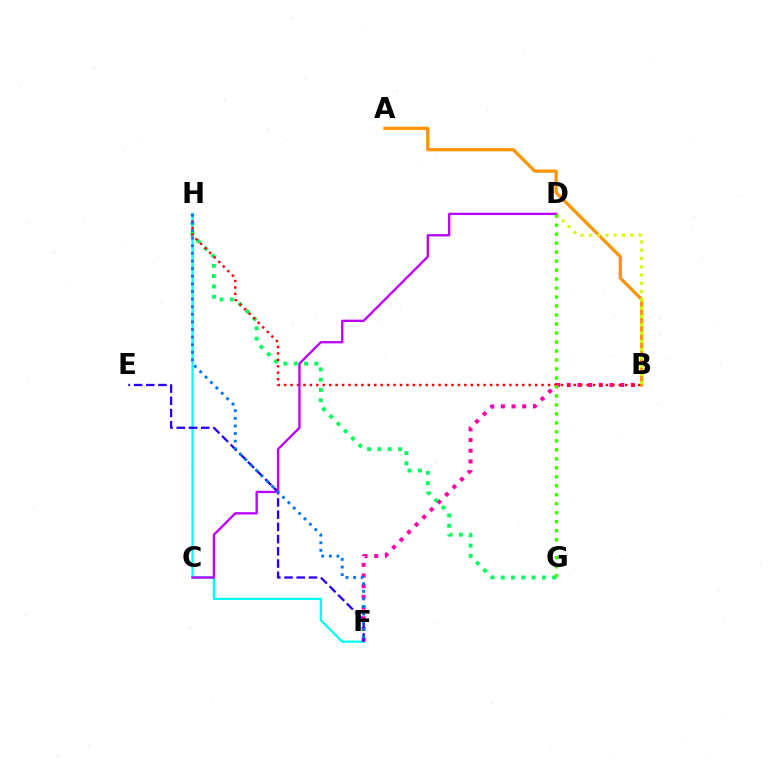{('F', 'H'): [{'color': '#00fff6', 'line_style': 'solid', 'thickness': 1.61}, {'color': '#0074ff', 'line_style': 'dotted', 'thickness': 2.07}], ('B', 'F'): [{'color': '#ff00ac', 'line_style': 'dotted', 'thickness': 2.9}], ('G', 'H'): [{'color': '#00ff5c', 'line_style': 'dotted', 'thickness': 2.8}], ('E', 'F'): [{'color': '#2500ff', 'line_style': 'dashed', 'thickness': 1.66}], ('A', 'B'): [{'color': '#ff9400', 'line_style': 'solid', 'thickness': 2.34}], ('B', 'D'): [{'color': '#d1ff00', 'line_style': 'dotted', 'thickness': 2.25}], ('B', 'H'): [{'color': '#ff0000', 'line_style': 'dotted', 'thickness': 1.75}], ('C', 'D'): [{'color': '#b900ff', 'line_style': 'solid', 'thickness': 1.68}], ('D', 'G'): [{'color': '#3dff00', 'line_style': 'dotted', 'thickness': 2.44}]}